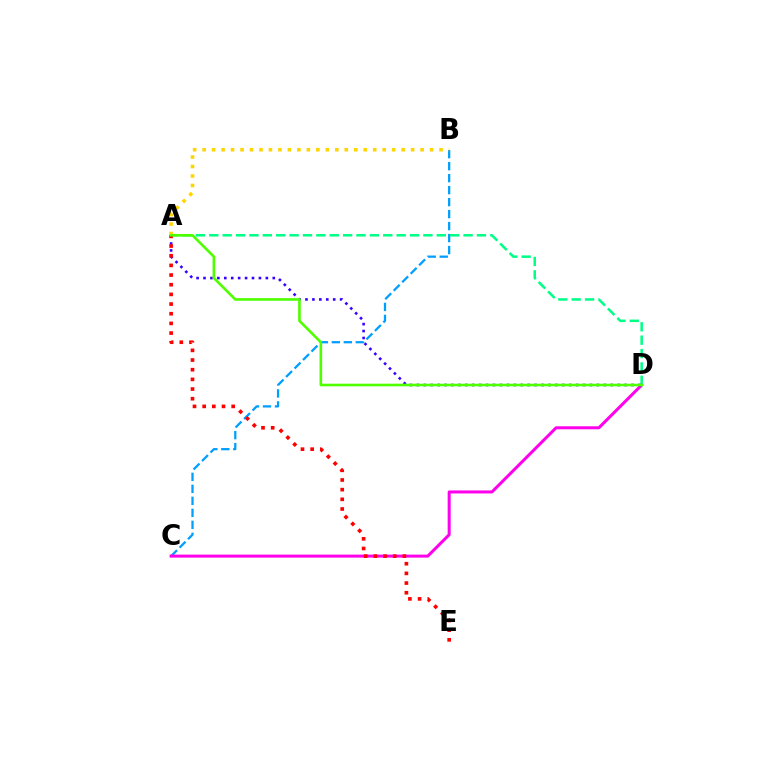{('B', 'C'): [{'color': '#009eff', 'line_style': 'dashed', 'thickness': 1.63}], ('C', 'D'): [{'color': '#ff00ed', 'line_style': 'solid', 'thickness': 2.17}], ('A', 'D'): [{'color': '#00ff86', 'line_style': 'dashed', 'thickness': 1.82}, {'color': '#3700ff', 'line_style': 'dotted', 'thickness': 1.88}, {'color': '#4fff00', 'line_style': 'solid', 'thickness': 1.88}], ('A', 'B'): [{'color': '#ffd500', 'line_style': 'dotted', 'thickness': 2.58}], ('A', 'E'): [{'color': '#ff0000', 'line_style': 'dotted', 'thickness': 2.63}]}